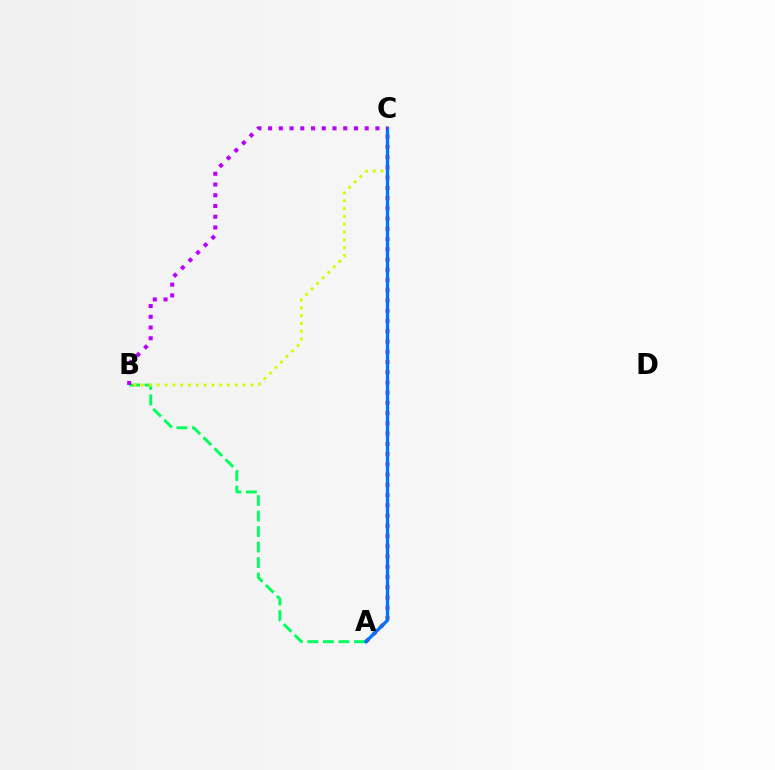{('A', 'B'): [{'color': '#00ff5c', 'line_style': 'dashed', 'thickness': 2.11}], ('B', 'C'): [{'color': '#d1ff00', 'line_style': 'dotted', 'thickness': 2.12}, {'color': '#b900ff', 'line_style': 'dotted', 'thickness': 2.92}], ('A', 'C'): [{'color': '#ff0000', 'line_style': 'dotted', 'thickness': 2.78}, {'color': '#0074ff', 'line_style': 'solid', 'thickness': 2.38}]}